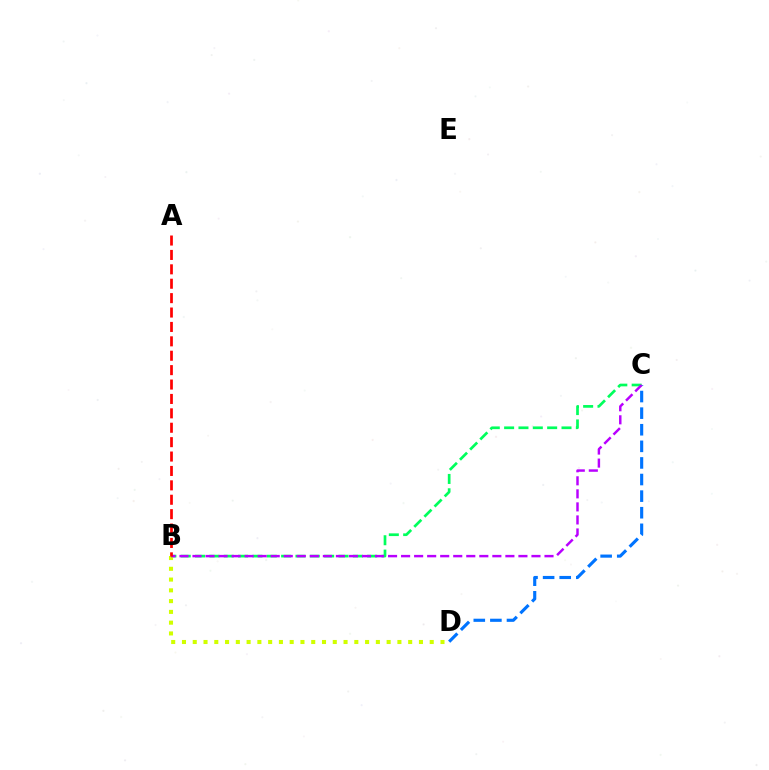{('C', 'D'): [{'color': '#0074ff', 'line_style': 'dashed', 'thickness': 2.25}], ('B', 'C'): [{'color': '#00ff5c', 'line_style': 'dashed', 'thickness': 1.95}, {'color': '#b900ff', 'line_style': 'dashed', 'thickness': 1.77}], ('B', 'D'): [{'color': '#d1ff00', 'line_style': 'dotted', 'thickness': 2.93}], ('A', 'B'): [{'color': '#ff0000', 'line_style': 'dashed', 'thickness': 1.96}]}